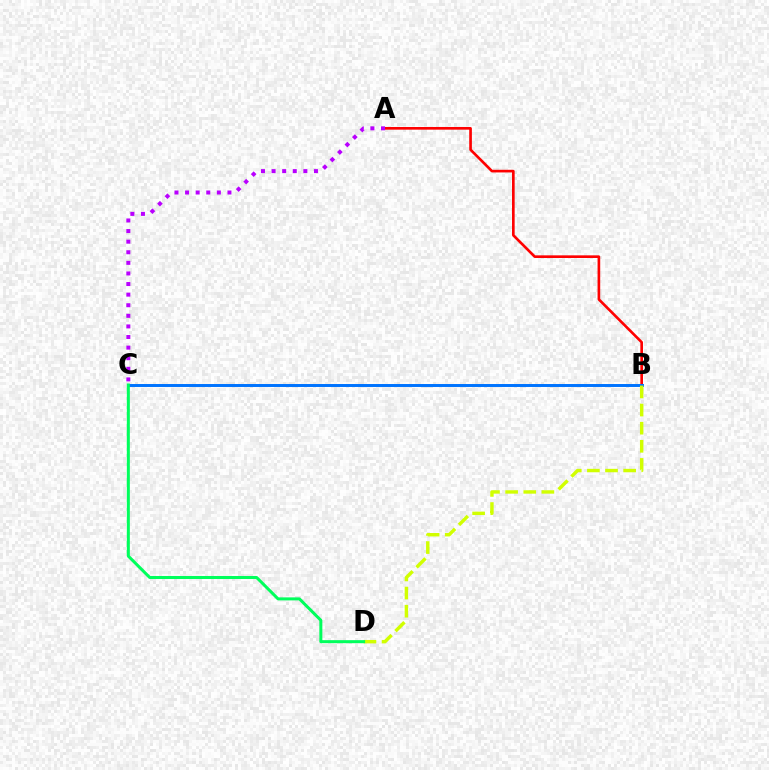{('A', 'B'): [{'color': '#ff0000', 'line_style': 'solid', 'thickness': 1.91}], ('B', 'C'): [{'color': '#0074ff', 'line_style': 'solid', 'thickness': 2.13}], ('B', 'D'): [{'color': '#d1ff00', 'line_style': 'dashed', 'thickness': 2.46}], ('A', 'C'): [{'color': '#b900ff', 'line_style': 'dotted', 'thickness': 2.88}], ('C', 'D'): [{'color': '#00ff5c', 'line_style': 'solid', 'thickness': 2.17}]}